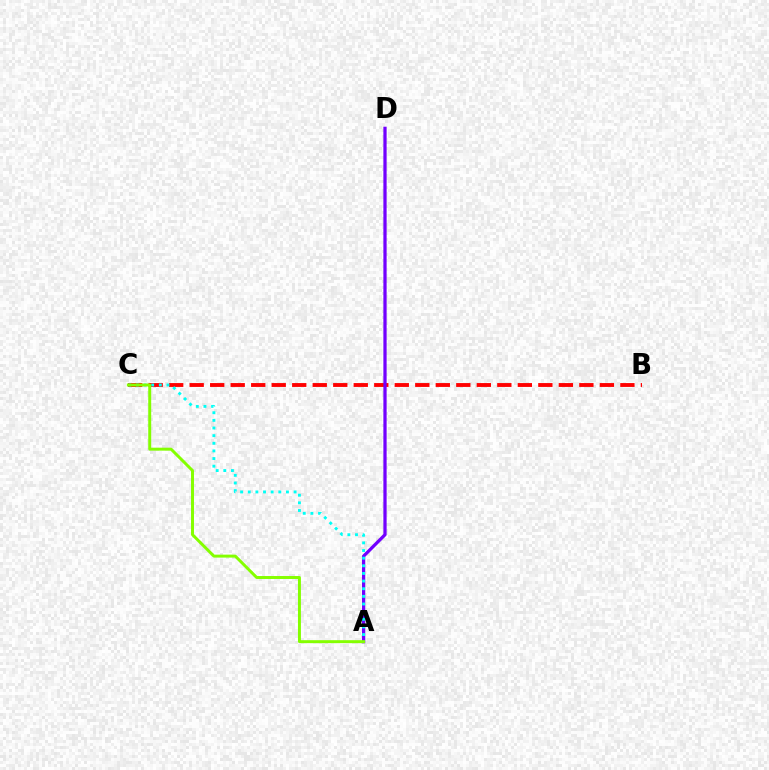{('B', 'C'): [{'color': '#ff0000', 'line_style': 'dashed', 'thickness': 2.79}], ('A', 'D'): [{'color': '#7200ff', 'line_style': 'solid', 'thickness': 2.34}], ('A', 'C'): [{'color': '#00fff6', 'line_style': 'dotted', 'thickness': 2.08}, {'color': '#84ff00', 'line_style': 'solid', 'thickness': 2.13}]}